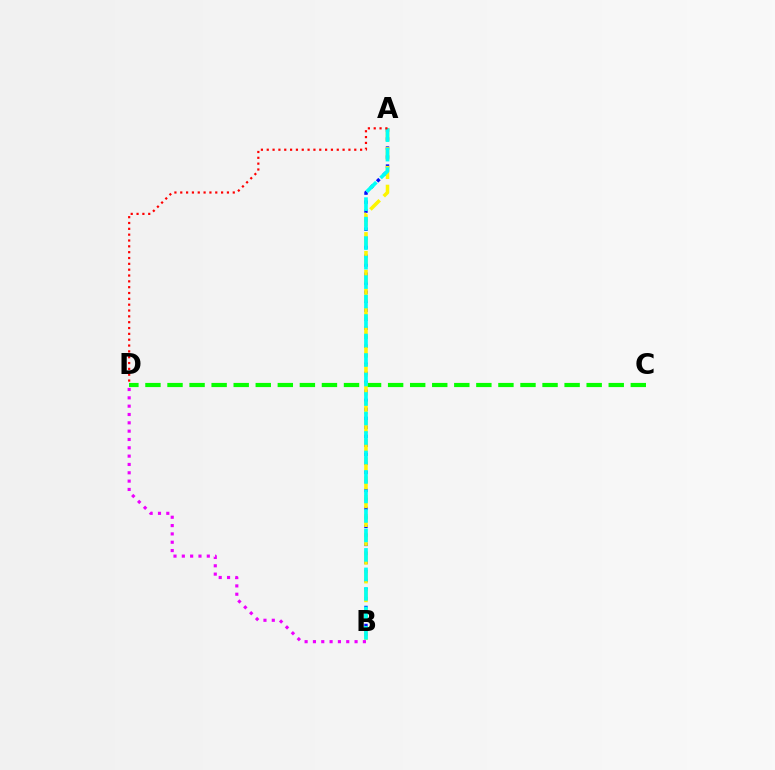{('A', 'B'): [{'color': '#0010ff', 'line_style': 'dotted', 'thickness': 2.45}, {'color': '#fcf500', 'line_style': 'dashed', 'thickness': 2.55}, {'color': '#00fff6', 'line_style': 'dashed', 'thickness': 2.65}], ('C', 'D'): [{'color': '#08ff00', 'line_style': 'dashed', 'thickness': 3.0}], ('A', 'D'): [{'color': '#ff0000', 'line_style': 'dotted', 'thickness': 1.59}], ('B', 'D'): [{'color': '#ee00ff', 'line_style': 'dotted', 'thickness': 2.26}]}